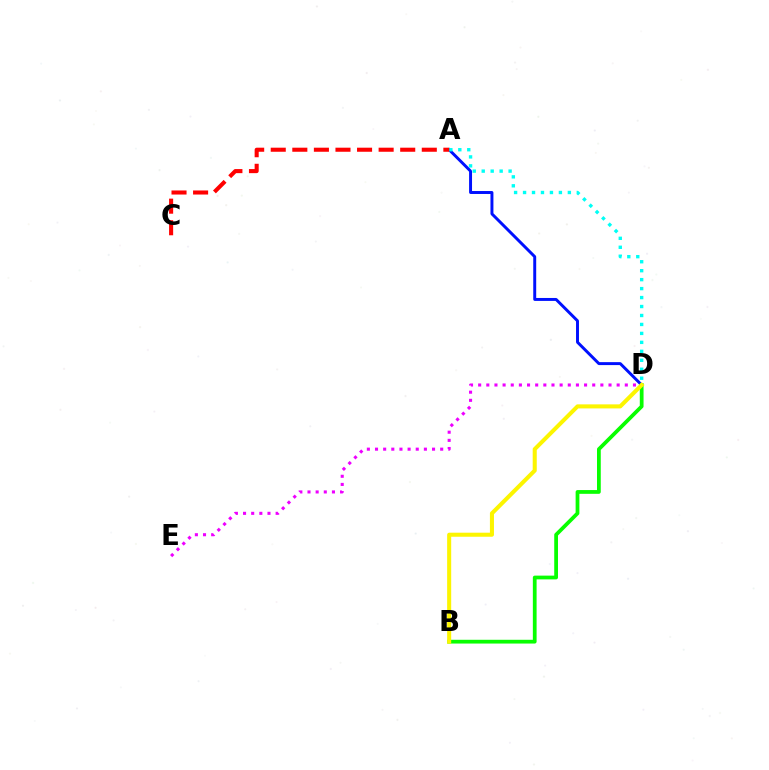{('A', 'D'): [{'color': '#0010ff', 'line_style': 'solid', 'thickness': 2.12}, {'color': '#00fff6', 'line_style': 'dotted', 'thickness': 2.43}], ('D', 'E'): [{'color': '#ee00ff', 'line_style': 'dotted', 'thickness': 2.21}], ('A', 'C'): [{'color': '#ff0000', 'line_style': 'dashed', 'thickness': 2.93}], ('B', 'D'): [{'color': '#08ff00', 'line_style': 'solid', 'thickness': 2.71}, {'color': '#fcf500', 'line_style': 'solid', 'thickness': 2.92}]}